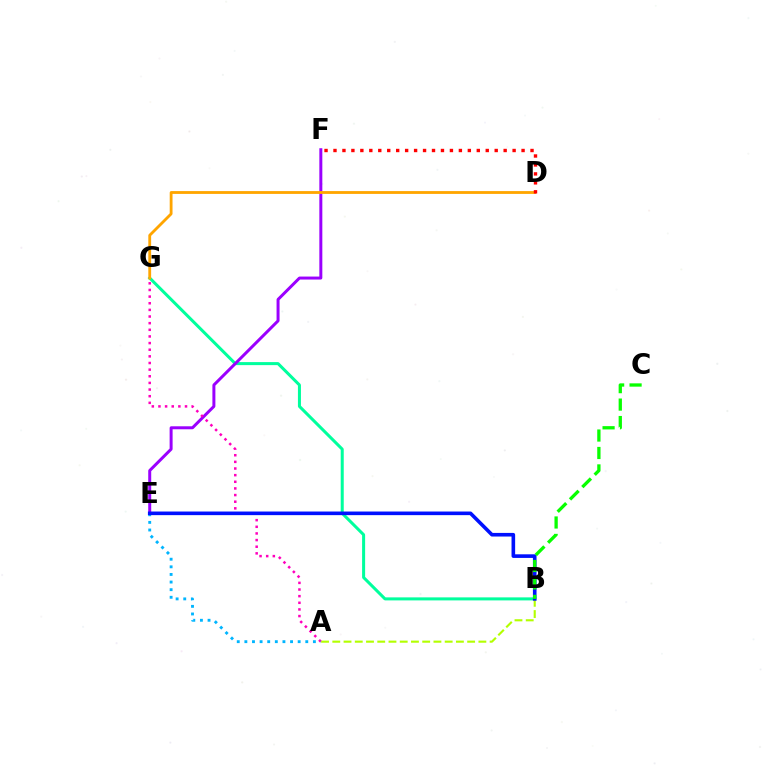{('B', 'G'): [{'color': '#00ff9d', 'line_style': 'solid', 'thickness': 2.18}], ('E', 'F'): [{'color': '#9b00ff', 'line_style': 'solid', 'thickness': 2.15}], ('A', 'B'): [{'color': '#b3ff00', 'line_style': 'dashed', 'thickness': 1.53}], ('D', 'G'): [{'color': '#ffa500', 'line_style': 'solid', 'thickness': 2.03}], ('A', 'G'): [{'color': '#ff00bd', 'line_style': 'dotted', 'thickness': 1.8}], ('A', 'E'): [{'color': '#00b5ff', 'line_style': 'dotted', 'thickness': 2.07}], ('B', 'E'): [{'color': '#0010ff', 'line_style': 'solid', 'thickness': 2.6}], ('D', 'F'): [{'color': '#ff0000', 'line_style': 'dotted', 'thickness': 2.43}], ('B', 'C'): [{'color': '#08ff00', 'line_style': 'dashed', 'thickness': 2.37}]}